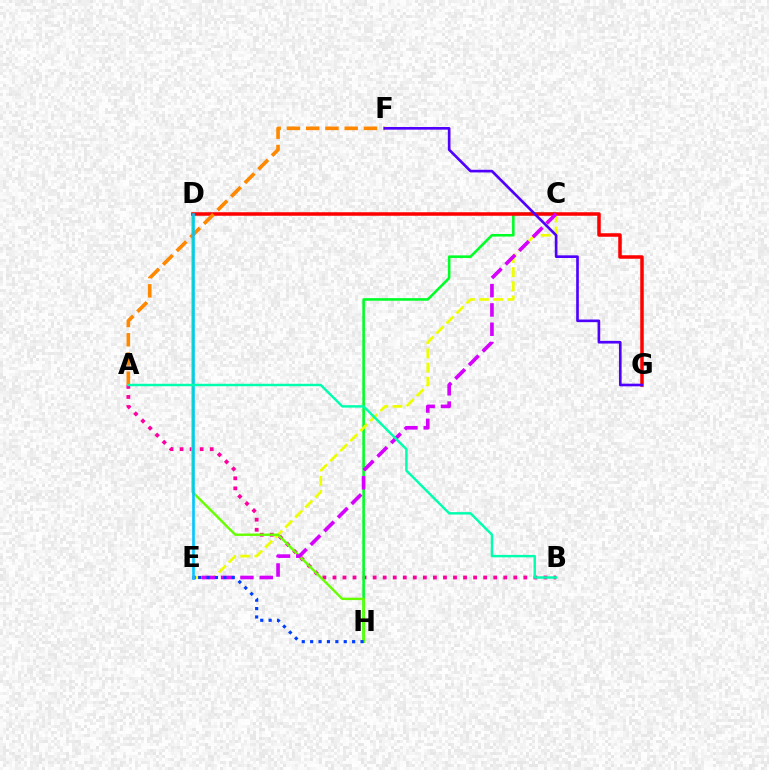{('A', 'B'): [{'color': '#ff00a0', 'line_style': 'dotted', 'thickness': 2.73}, {'color': '#00ffaf', 'line_style': 'solid', 'thickness': 1.76}], ('C', 'H'): [{'color': '#00ff27', 'line_style': 'solid', 'thickness': 1.86}], ('C', 'E'): [{'color': '#eeff00', 'line_style': 'dashed', 'thickness': 1.92}, {'color': '#d600ff', 'line_style': 'dashed', 'thickness': 2.62}], ('D', 'H'): [{'color': '#66ff00', 'line_style': 'solid', 'thickness': 1.72}], ('D', 'G'): [{'color': '#ff0000', 'line_style': 'solid', 'thickness': 2.53}], ('A', 'F'): [{'color': '#ff8800', 'line_style': 'dashed', 'thickness': 2.62}], ('E', 'H'): [{'color': '#003fff', 'line_style': 'dotted', 'thickness': 2.28}], ('F', 'G'): [{'color': '#4f00ff', 'line_style': 'solid', 'thickness': 1.91}], ('D', 'E'): [{'color': '#00c7ff', 'line_style': 'solid', 'thickness': 1.88}]}